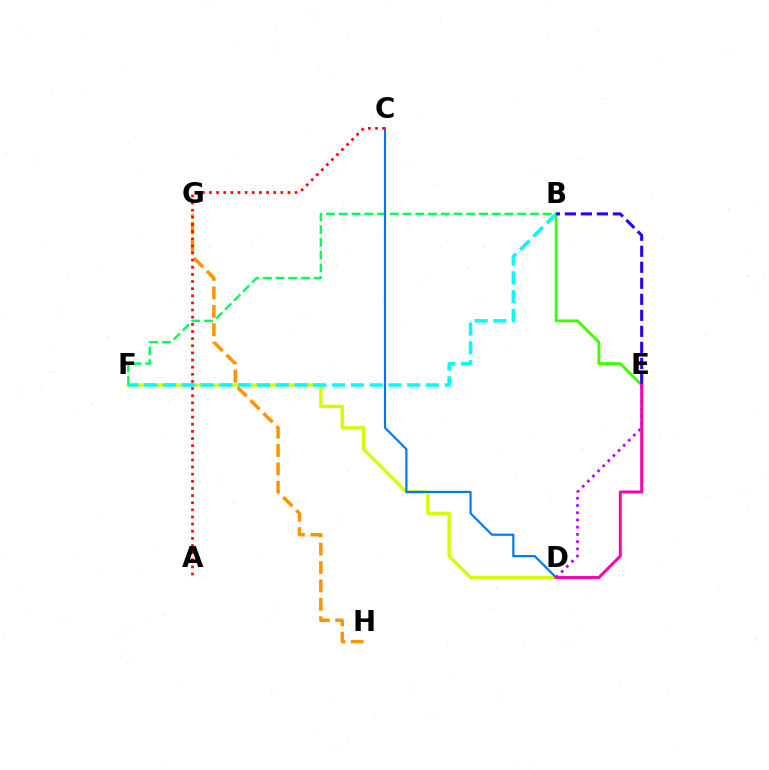{('D', 'F'): [{'color': '#d1ff00', 'line_style': 'solid', 'thickness': 2.42}], ('B', 'E'): [{'color': '#3dff00', 'line_style': 'solid', 'thickness': 2.04}, {'color': '#2500ff', 'line_style': 'dashed', 'thickness': 2.18}], ('B', 'F'): [{'color': '#00fff6', 'line_style': 'dashed', 'thickness': 2.55}, {'color': '#00ff5c', 'line_style': 'dashed', 'thickness': 1.73}], ('C', 'D'): [{'color': '#0074ff', 'line_style': 'solid', 'thickness': 1.55}], ('G', 'H'): [{'color': '#ff9400', 'line_style': 'dashed', 'thickness': 2.5}], ('A', 'C'): [{'color': '#ff0000', 'line_style': 'dotted', 'thickness': 1.94}], ('D', 'E'): [{'color': '#b900ff', 'line_style': 'dotted', 'thickness': 1.96}, {'color': '#ff00ac', 'line_style': 'solid', 'thickness': 2.11}]}